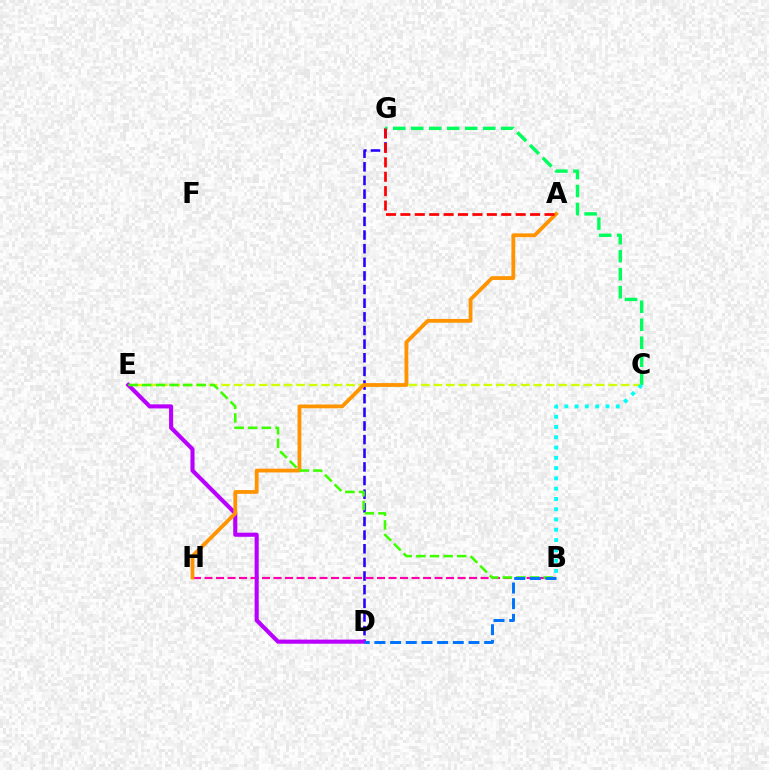{('D', 'G'): [{'color': '#2500ff', 'line_style': 'dashed', 'thickness': 1.85}], ('C', 'E'): [{'color': '#d1ff00', 'line_style': 'dashed', 'thickness': 1.7}], ('B', 'H'): [{'color': '#ff00ac', 'line_style': 'dashed', 'thickness': 1.56}], ('D', 'E'): [{'color': '#b900ff', 'line_style': 'solid', 'thickness': 2.95}], ('A', 'H'): [{'color': '#ff9400', 'line_style': 'solid', 'thickness': 2.73}], ('B', 'E'): [{'color': '#3dff00', 'line_style': 'dashed', 'thickness': 1.85}], ('C', 'G'): [{'color': '#00ff5c', 'line_style': 'dashed', 'thickness': 2.44}], ('A', 'G'): [{'color': '#ff0000', 'line_style': 'dashed', 'thickness': 1.96}], ('B', 'D'): [{'color': '#0074ff', 'line_style': 'dashed', 'thickness': 2.13}], ('B', 'C'): [{'color': '#00fff6', 'line_style': 'dotted', 'thickness': 2.79}]}